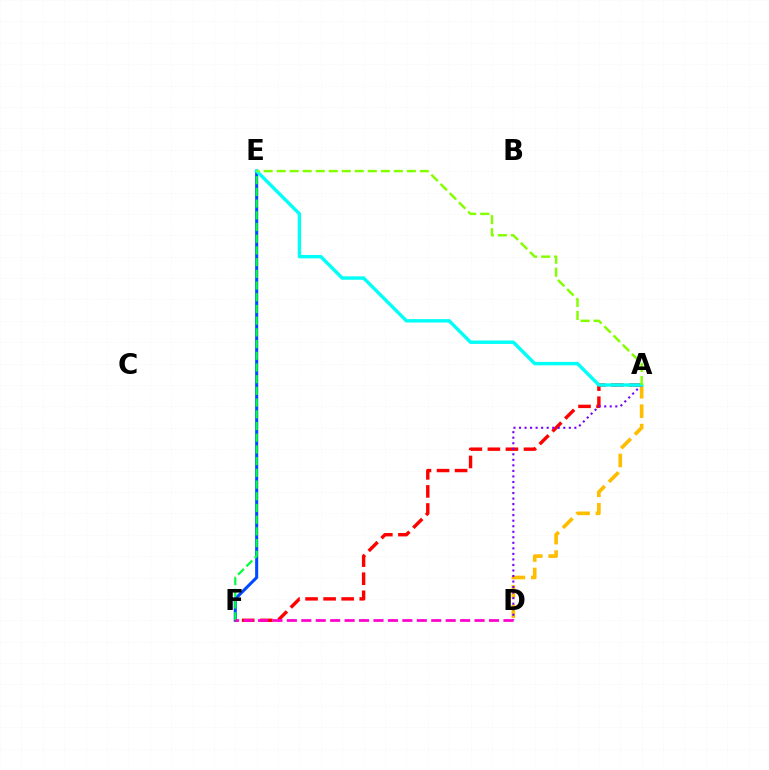{('E', 'F'): [{'color': '#004bff', 'line_style': 'solid', 'thickness': 2.21}, {'color': '#00ff39', 'line_style': 'dashed', 'thickness': 1.59}], ('A', 'D'): [{'color': '#ffbd00', 'line_style': 'dashed', 'thickness': 2.63}, {'color': '#7200ff', 'line_style': 'dotted', 'thickness': 1.5}], ('A', 'F'): [{'color': '#ff0000', 'line_style': 'dashed', 'thickness': 2.45}], ('A', 'E'): [{'color': '#00fff6', 'line_style': 'solid', 'thickness': 2.46}, {'color': '#84ff00', 'line_style': 'dashed', 'thickness': 1.77}], ('D', 'F'): [{'color': '#ff00cf', 'line_style': 'dashed', 'thickness': 1.96}]}